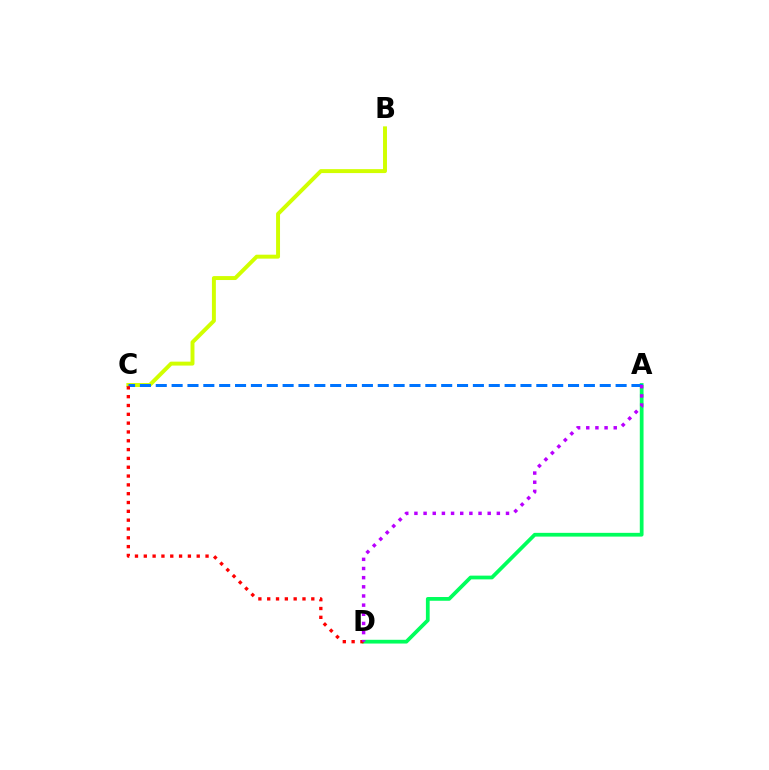{('B', 'C'): [{'color': '#d1ff00', 'line_style': 'solid', 'thickness': 2.84}], ('A', 'D'): [{'color': '#00ff5c', 'line_style': 'solid', 'thickness': 2.7}, {'color': '#b900ff', 'line_style': 'dotted', 'thickness': 2.49}], ('A', 'C'): [{'color': '#0074ff', 'line_style': 'dashed', 'thickness': 2.15}], ('C', 'D'): [{'color': '#ff0000', 'line_style': 'dotted', 'thickness': 2.4}]}